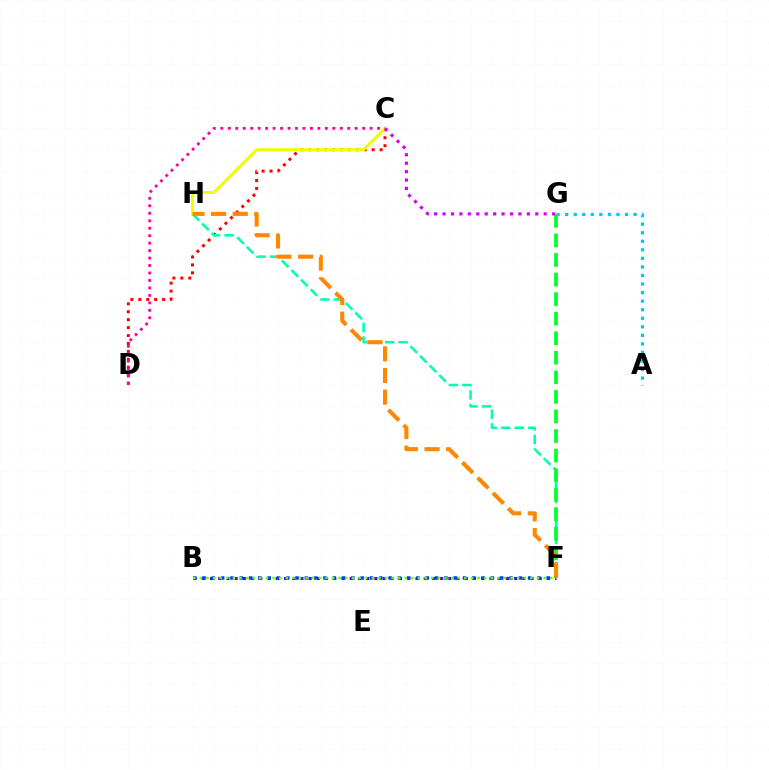{('C', 'D'): [{'color': '#ff0000', 'line_style': 'dotted', 'thickness': 2.15}, {'color': '#ff00a0', 'line_style': 'dotted', 'thickness': 2.03}], ('B', 'F'): [{'color': '#4f00ff', 'line_style': 'dotted', 'thickness': 2.23}, {'color': '#003fff', 'line_style': 'dotted', 'thickness': 2.53}, {'color': '#66ff00', 'line_style': 'dotted', 'thickness': 1.8}], ('A', 'G'): [{'color': '#00c7ff', 'line_style': 'dotted', 'thickness': 2.32}], ('F', 'H'): [{'color': '#00ffaf', 'line_style': 'dashed', 'thickness': 1.85}, {'color': '#ff8800', 'line_style': 'dashed', 'thickness': 2.94}], ('F', 'G'): [{'color': '#00ff27', 'line_style': 'dashed', 'thickness': 2.66}], ('C', 'H'): [{'color': '#eeff00', 'line_style': 'solid', 'thickness': 2.16}], ('C', 'G'): [{'color': '#d600ff', 'line_style': 'dotted', 'thickness': 2.29}]}